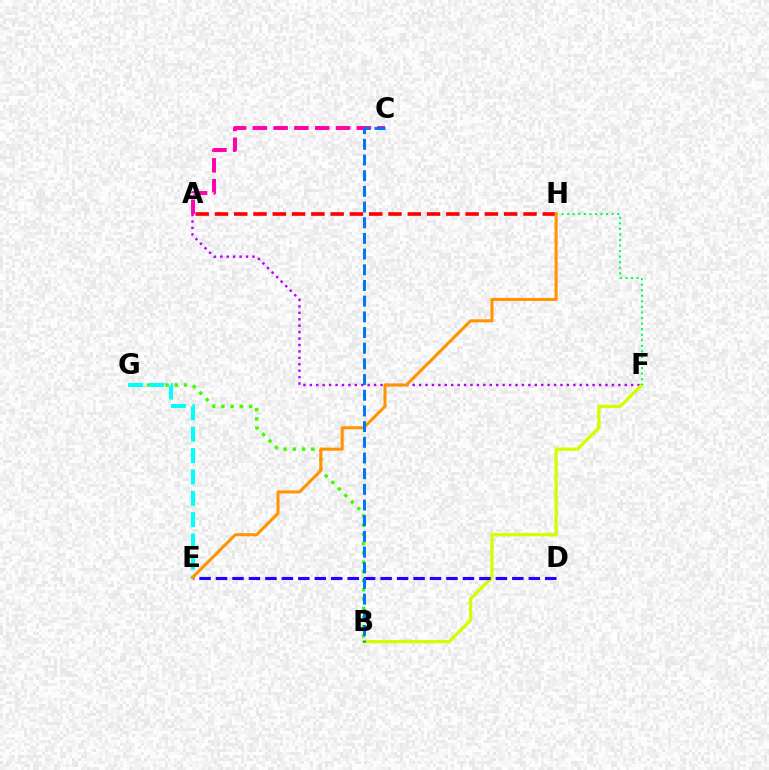{('B', 'G'): [{'color': '#3dff00', 'line_style': 'dotted', 'thickness': 2.51}], ('A', 'H'): [{'color': '#ff0000', 'line_style': 'dashed', 'thickness': 2.62}], ('A', 'F'): [{'color': '#b900ff', 'line_style': 'dotted', 'thickness': 1.75}], ('B', 'F'): [{'color': '#d1ff00', 'line_style': 'solid', 'thickness': 2.36}], ('F', 'H'): [{'color': '#00ff5c', 'line_style': 'dotted', 'thickness': 1.51}], ('E', 'G'): [{'color': '#00fff6', 'line_style': 'dashed', 'thickness': 2.9}], ('A', 'C'): [{'color': '#ff00ac', 'line_style': 'dashed', 'thickness': 2.82}], ('D', 'E'): [{'color': '#2500ff', 'line_style': 'dashed', 'thickness': 2.24}], ('E', 'H'): [{'color': '#ff9400', 'line_style': 'solid', 'thickness': 2.2}], ('B', 'C'): [{'color': '#0074ff', 'line_style': 'dashed', 'thickness': 2.13}]}